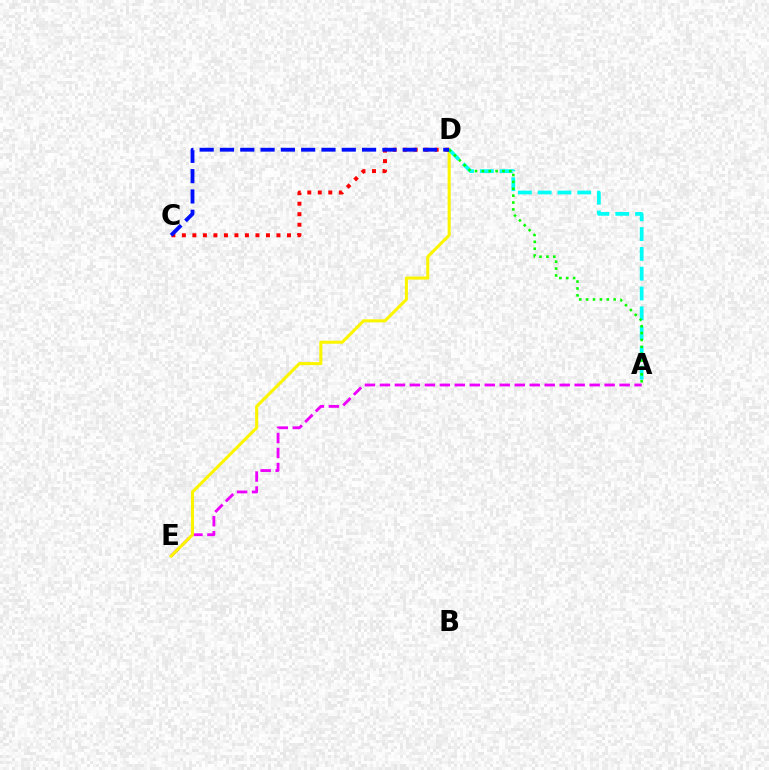{('A', 'E'): [{'color': '#ee00ff', 'line_style': 'dashed', 'thickness': 2.04}], ('D', 'E'): [{'color': '#fcf500', 'line_style': 'solid', 'thickness': 2.2}], ('C', 'D'): [{'color': '#ff0000', 'line_style': 'dotted', 'thickness': 2.86}, {'color': '#0010ff', 'line_style': 'dashed', 'thickness': 2.76}], ('A', 'D'): [{'color': '#00fff6', 'line_style': 'dashed', 'thickness': 2.69}, {'color': '#08ff00', 'line_style': 'dotted', 'thickness': 1.87}]}